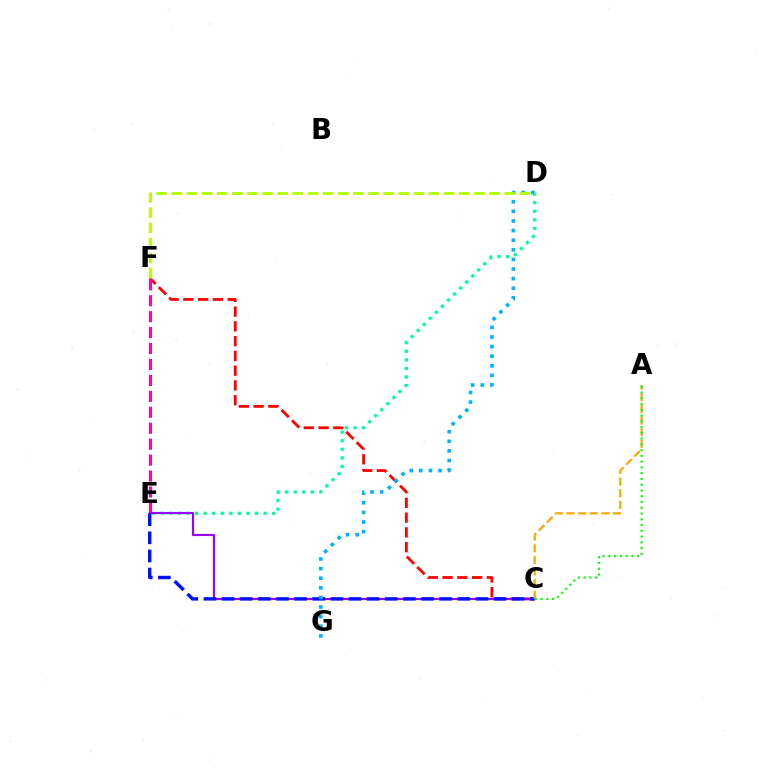{('C', 'F'): [{'color': '#ff0000', 'line_style': 'dashed', 'thickness': 2.01}], ('D', 'E'): [{'color': '#00ff9d', 'line_style': 'dotted', 'thickness': 2.33}], ('E', 'F'): [{'color': '#ff00bd', 'line_style': 'dashed', 'thickness': 2.17}], ('C', 'E'): [{'color': '#9b00ff', 'line_style': 'solid', 'thickness': 1.53}, {'color': '#0010ff', 'line_style': 'dashed', 'thickness': 2.46}], ('A', 'C'): [{'color': '#ffa500', 'line_style': 'dashed', 'thickness': 1.58}, {'color': '#08ff00', 'line_style': 'dotted', 'thickness': 1.57}], ('D', 'G'): [{'color': '#00b5ff', 'line_style': 'dotted', 'thickness': 2.61}], ('D', 'F'): [{'color': '#b3ff00', 'line_style': 'dashed', 'thickness': 2.06}]}